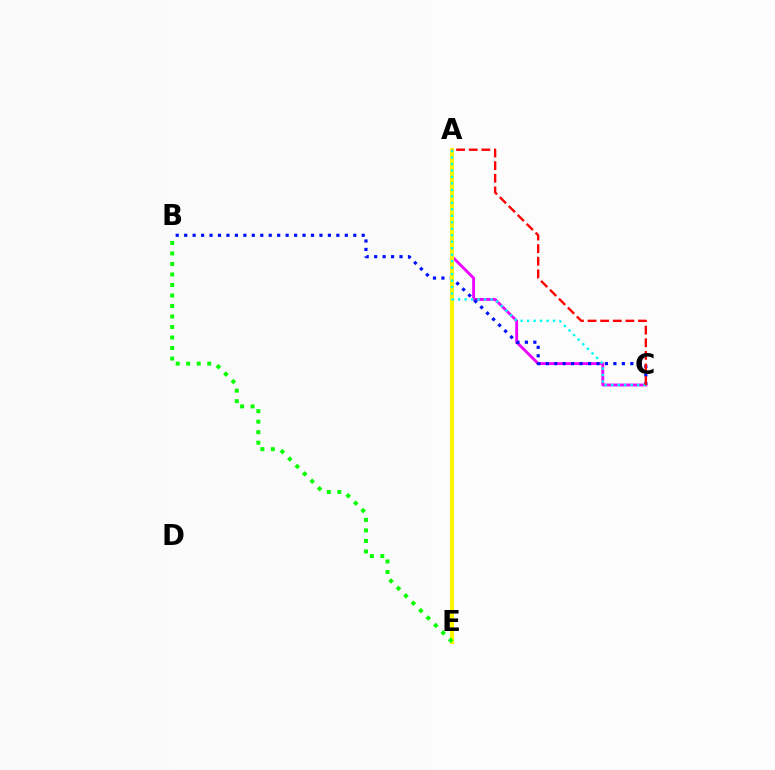{('A', 'C'): [{'color': '#ee00ff', 'line_style': 'solid', 'thickness': 2.05}, {'color': '#00fff6', 'line_style': 'dotted', 'thickness': 1.76}, {'color': '#ff0000', 'line_style': 'dashed', 'thickness': 1.71}], ('B', 'C'): [{'color': '#0010ff', 'line_style': 'dotted', 'thickness': 2.3}], ('A', 'E'): [{'color': '#fcf500', 'line_style': 'solid', 'thickness': 2.95}], ('B', 'E'): [{'color': '#08ff00', 'line_style': 'dotted', 'thickness': 2.86}]}